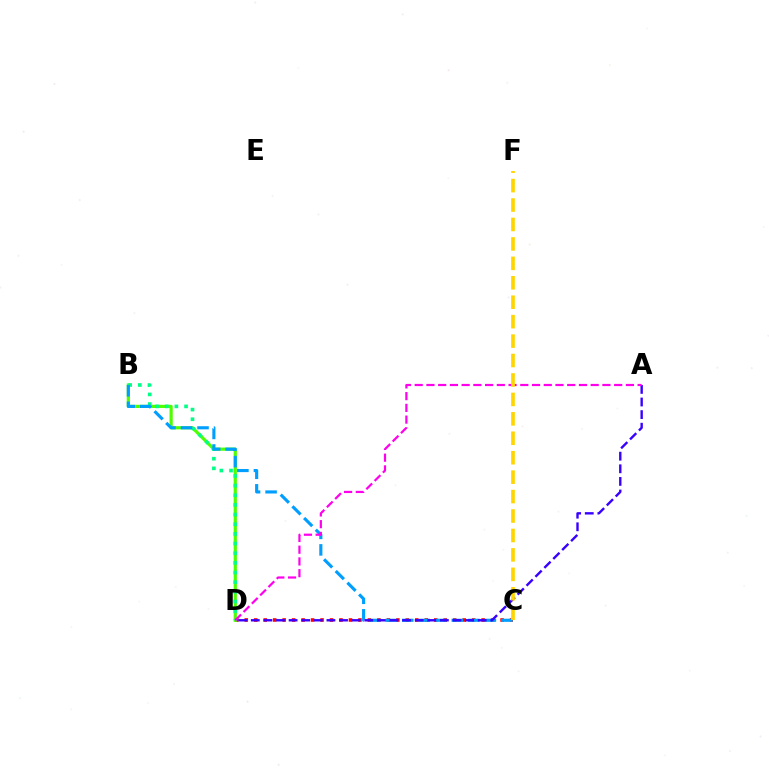{('C', 'D'): [{'color': '#ff0000', 'line_style': 'dotted', 'thickness': 2.57}], ('B', 'D'): [{'color': '#4fff00', 'line_style': 'solid', 'thickness': 2.29}, {'color': '#00ff86', 'line_style': 'dotted', 'thickness': 2.62}], ('B', 'C'): [{'color': '#009eff', 'line_style': 'dashed', 'thickness': 2.25}], ('A', 'D'): [{'color': '#3700ff', 'line_style': 'dashed', 'thickness': 1.71}, {'color': '#ff00ed', 'line_style': 'dashed', 'thickness': 1.59}], ('C', 'F'): [{'color': '#ffd500', 'line_style': 'dashed', 'thickness': 2.64}]}